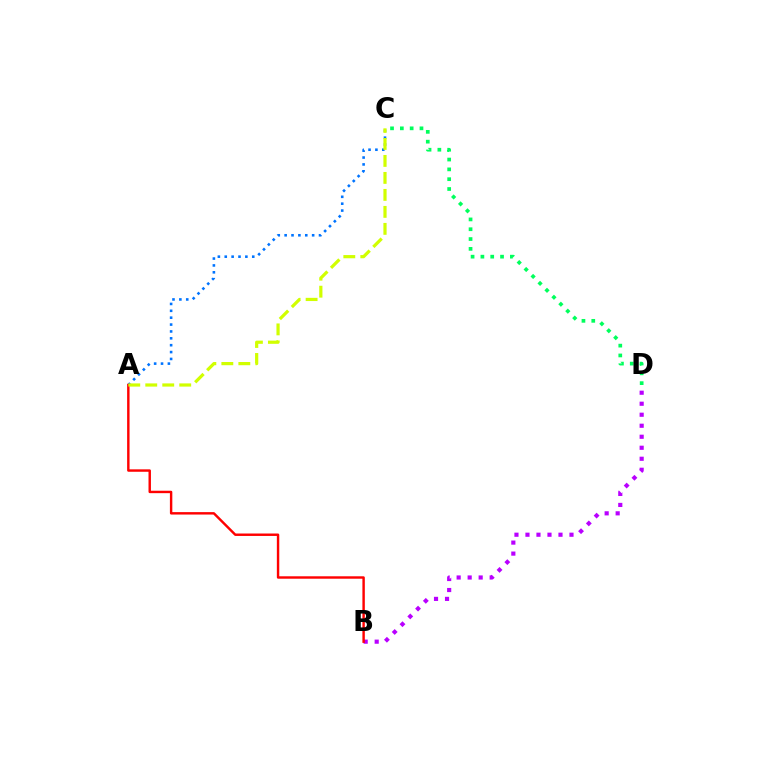{('A', 'C'): [{'color': '#0074ff', 'line_style': 'dotted', 'thickness': 1.87}, {'color': '#d1ff00', 'line_style': 'dashed', 'thickness': 2.31}], ('B', 'D'): [{'color': '#b900ff', 'line_style': 'dotted', 'thickness': 2.99}], ('C', 'D'): [{'color': '#00ff5c', 'line_style': 'dotted', 'thickness': 2.67}], ('A', 'B'): [{'color': '#ff0000', 'line_style': 'solid', 'thickness': 1.75}]}